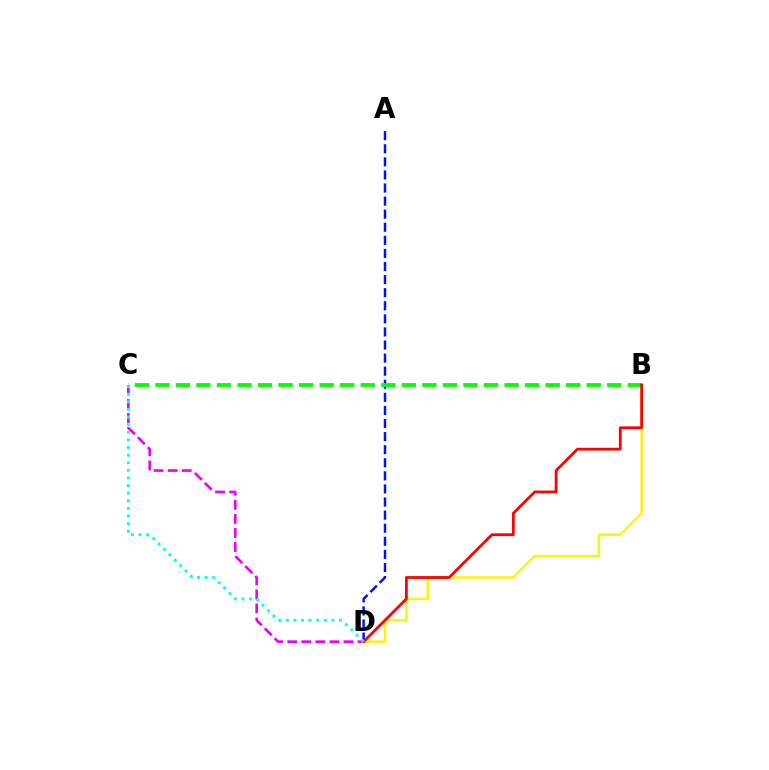{('C', 'D'): [{'color': '#ee00ff', 'line_style': 'dashed', 'thickness': 1.91}, {'color': '#00fff6', 'line_style': 'dotted', 'thickness': 2.07}], ('B', 'D'): [{'color': '#fcf500', 'line_style': 'solid', 'thickness': 1.75}, {'color': '#ff0000', 'line_style': 'solid', 'thickness': 2.0}], ('A', 'D'): [{'color': '#0010ff', 'line_style': 'dashed', 'thickness': 1.78}], ('B', 'C'): [{'color': '#08ff00', 'line_style': 'dashed', 'thickness': 2.79}]}